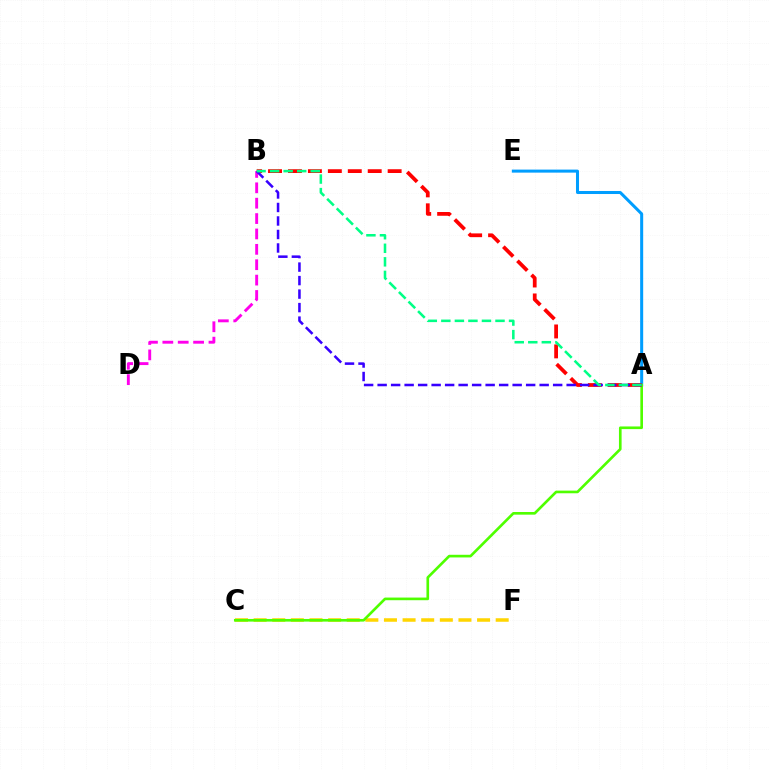{('A', 'E'): [{'color': '#009eff', 'line_style': 'solid', 'thickness': 2.18}], ('C', 'F'): [{'color': '#ffd500', 'line_style': 'dashed', 'thickness': 2.53}], ('A', 'C'): [{'color': '#4fff00', 'line_style': 'solid', 'thickness': 1.91}], ('A', 'B'): [{'color': '#ff0000', 'line_style': 'dashed', 'thickness': 2.71}, {'color': '#3700ff', 'line_style': 'dashed', 'thickness': 1.83}, {'color': '#00ff86', 'line_style': 'dashed', 'thickness': 1.84}], ('B', 'D'): [{'color': '#ff00ed', 'line_style': 'dashed', 'thickness': 2.09}]}